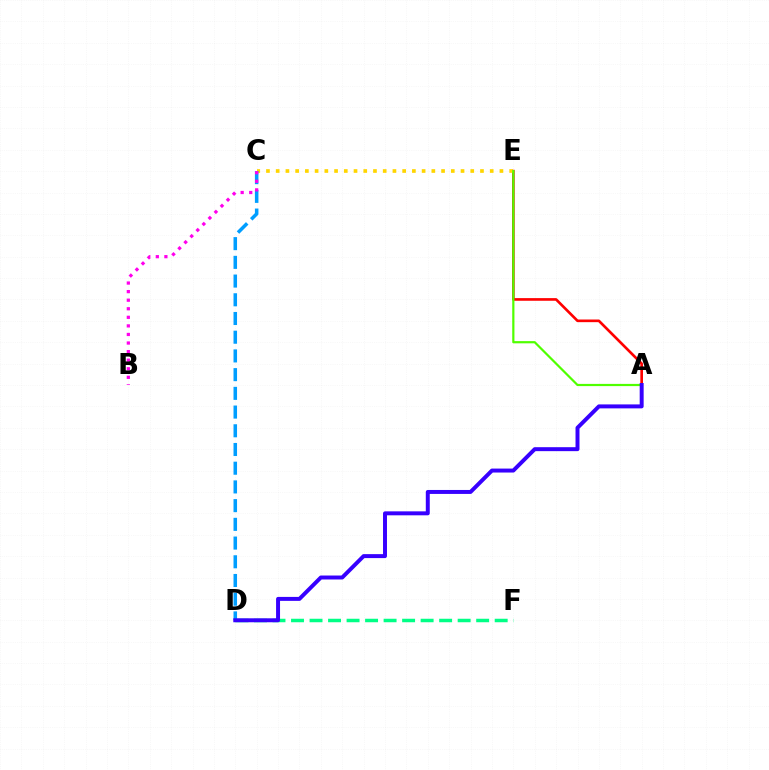{('A', 'E'): [{'color': '#ff0000', 'line_style': 'solid', 'thickness': 1.91}, {'color': '#4fff00', 'line_style': 'solid', 'thickness': 1.59}], ('C', 'E'): [{'color': '#ffd500', 'line_style': 'dotted', 'thickness': 2.64}], ('D', 'F'): [{'color': '#00ff86', 'line_style': 'dashed', 'thickness': 2.52}], ('C', 'D'): [{'color': '#009eff', 'line_style': 'dashed', 'thickness': 2.54}], ('B', 'C'): [{'color': '#ff00ed', 'line_style': 'dotted', 'thickness': 2.33}], ('A', 'D'): [{'color': '#3700ff', 'line_style': 'solid', 'thickness': 2.85}]}